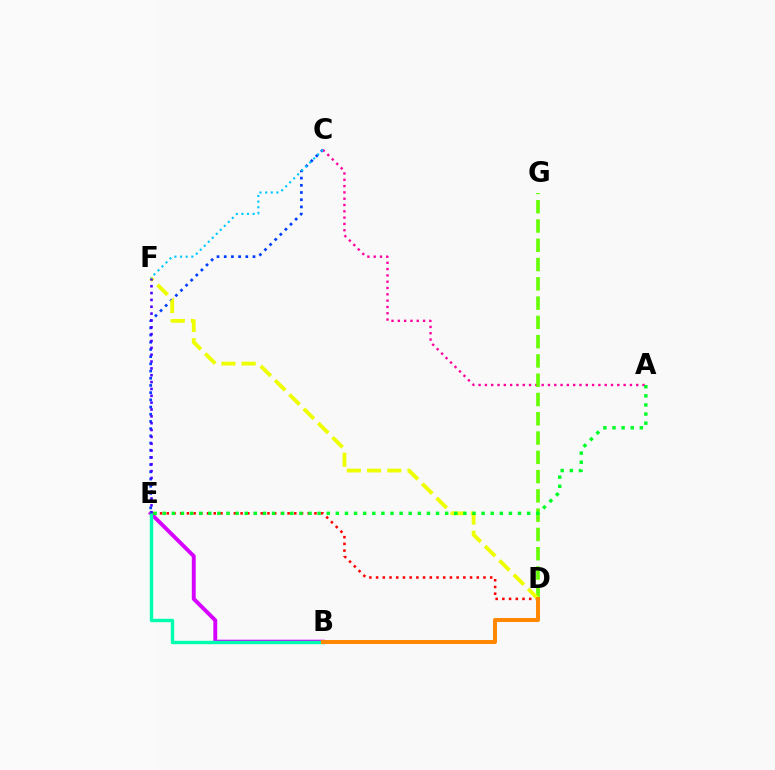{('B', 'E'): [{'color': '#d600ff', 'line_style': 'solid', 'thickness': 2.8}, {'color': '#00ffaf', 'line_style': 'solid', 'thickness': 2.46}], ('D', 'E'): [{'color': '#ff0000', 'line_style': 'dotted', 'thickness': 1.82}], ('C', 'E'): [{'color': '#003fff', 'line_style': 'dotted', 'thickness': 1.96}], ('A', 'C'): [{'color': '#ff00a0', 'line_style': 'dotted', 'thickness': 1.71}], ('D', 'G'): [{'color': '#66ff00', 'line_style': 'dashed', 'thickness': 2.62}], ('D', 'F'): [{'color': '#eeff00', 'line_style': 'dashed', 'thickness': 2.75}], ('B', 'D'): [{'color': '#ff8800', 'line_style': 'solid', 'thickness': 2.88}], ('E', 'F'): [{'color': '#4f00ff', 'line_style': 'dotted', 'thickness': 1.86}], ('A', 'E'): [{'color': '#00ff27', 'line_style': 'dotted', 'thickness': 2.48}], ('C', 'F'): [{'color': '#00c7ff', 'line_style': 'dotted', 'thickness': 1.53}]}